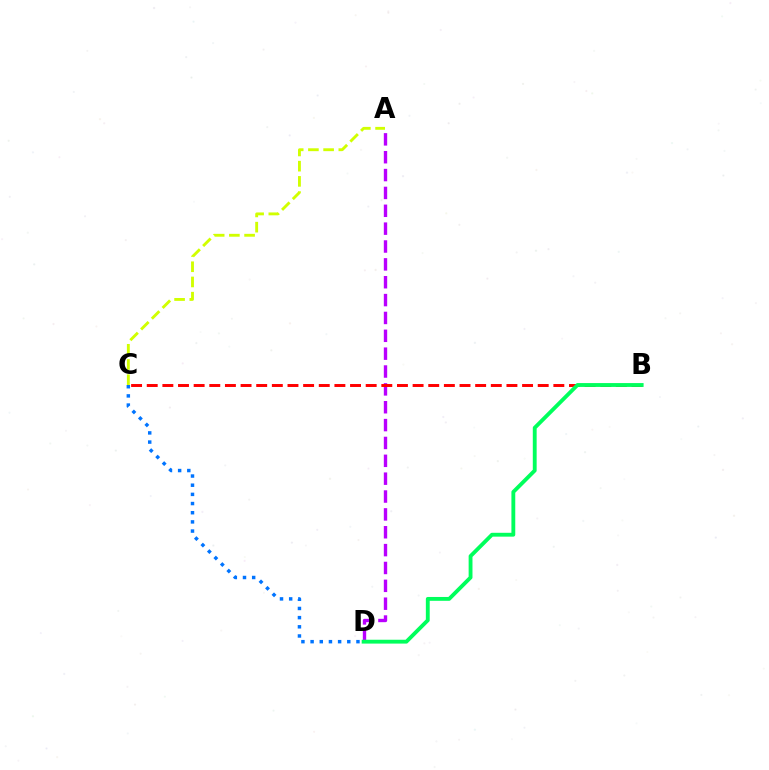{('C', 'D'): [{'color': '#0074ff', 'line_style': 'dotted', 'thickness': 2.49}], ('A', 'C'): [{'color': '#d1ff00', 'line_style': 'dashed', 'thickness': 2.07}], ('A', 'D'): [{'color': '#b900ff', 'line_style': 'dashed', 'thickness': 2.43}], ('B', 'C'): [{'color': '#ff0000', 'line_style': 'dashed', 'thickness': 2.12}], ('B', 'D'): [{'color': '#00ff5c', 'line_style': 'solid', 'thickness': 2.77}]}